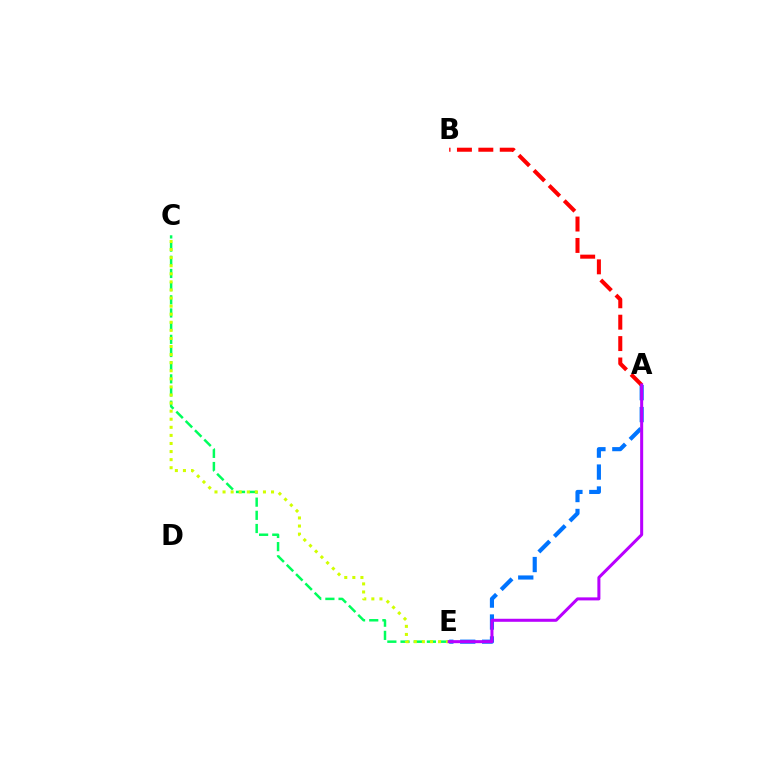{('C', 'E'): [{'color': '#00ff5c', 'line_style': 'dashed', 'thickness': 1.79}, {'color': '#d1ff00', 'line_style': 'dotted', 'thickness': 2.2}], ('A', 'E'): [{'color': '#0074ff', 'line_style': 'dashed', 'thickness': 2.98}, {'color': '#b900ff', 'line_style': 'solid', 'thickness': 2.18}], ('A', 'B'): [{'color': '#ff0000', 'line_style': 'dashed', 'thickness': 2.91}]}